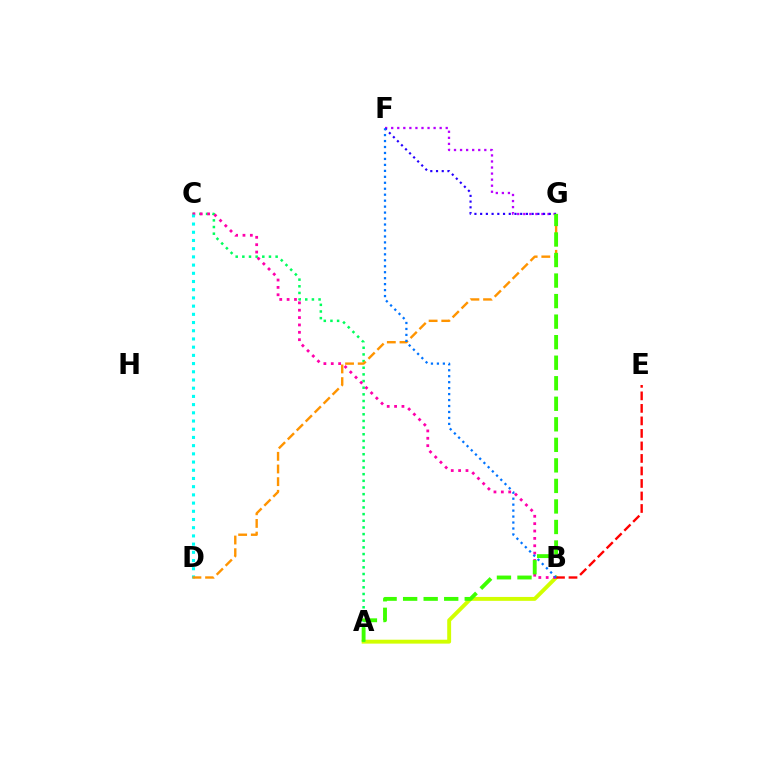{('A', 'B'): [{'color': '#d1ff00', 'line_style': 'solid', 'thickness': 2.81}], ('F', 'G'): [{'color': '#b900ff', 'line_style': 'dotted', 'thickness': 1.65}, {'color': '#2500ff', 'line_style': 'dotted', 'thickness': 1.55}], ('B', 'E'): [{'color': '#ff0000', 'line_style': 'dashed', 'thickness': 1.7}], ('A', 'C'): [{'color': '#00ff5c', 'line_style': 'dotted', 'thickness': 1.81}], ('B', 'C'): [{'color': '#ff00ac', 'line_style': 'dotted', 'thickness': 2.0}], ('C', 'D'): [{'color': '#00fff6', 'line_style': 'dotted', 'thickness': 2.23}], ('D', 'G'): [{'color': '#ff9400', 'line_style': 'dashed', 'thickness': 1.72}], ('B', 'F'): [{'color': '#0074ff', 'line_style': 'dotted', 'thickness': 1.62}], ('A', 'G'): [{'color': '#3dff00', 'line_style': 'dashed', 'thickness': 2.79}]}